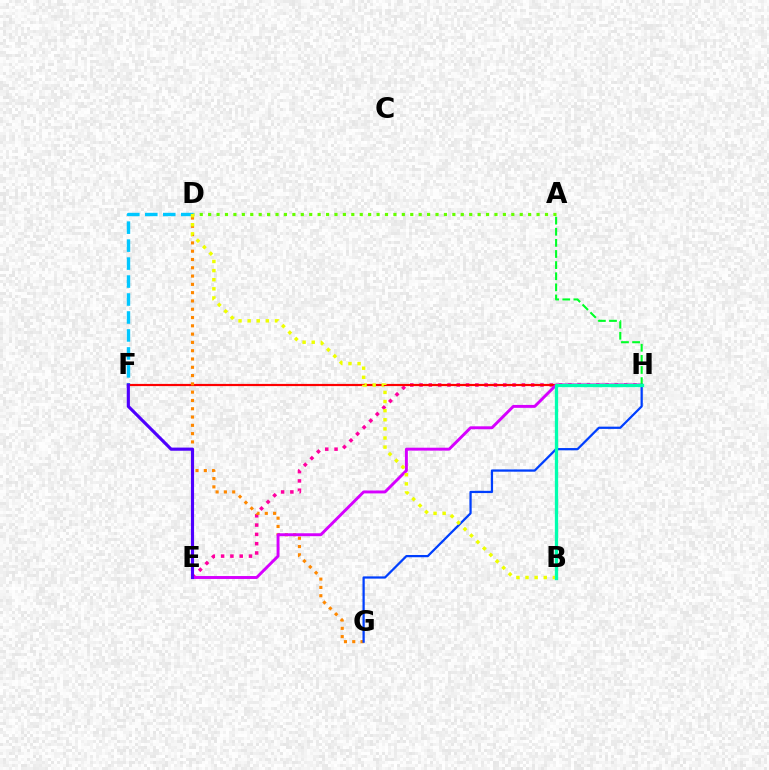{('A', 'D'): [{'color': '#66ff00', 'line_style': 'dotted', 'thickness': 2.29}], ('E', 'H'): [{'color': '#ff00a0', 'line_style': 'dotted', 'thickness': 2.53}, {'color': '#d600ff', 'line_style': 'solid', 'thickness': 2.1}], ('D', 'F'): [{'color': '#00c7ff', 'line_style': 'dashed', 'thickness': 2.44}], ('F', 'H'): [{'color': '#ff0000', 'line_style': 'solid', 'thickness': 1.58}], ('D', 'G'): [{'color': '#ff8800', 'line_style': 'dotted', 'thickness': 2.25}], ('E', 'F'): [{'color': '#4f00ff', 'line_style': 'solid', 'thickness': 2.26}], ('A', 'H'): [{'color': '#00ff27', 'line_style': 'dashed', 'thickness': 1.51}], ('G', 'H'): [{'color': '#003fff', 'line_style': 'solid', 'thickness': 1.62}], ('B', 'D'): [{'color': '#eeff00', 'line_style': 'dotted', 'thickness': 2.48}], ('B', 'H'): [{'color': '#00ffaf', 'line_style': 'solid', 'thickness': 2.38}]}